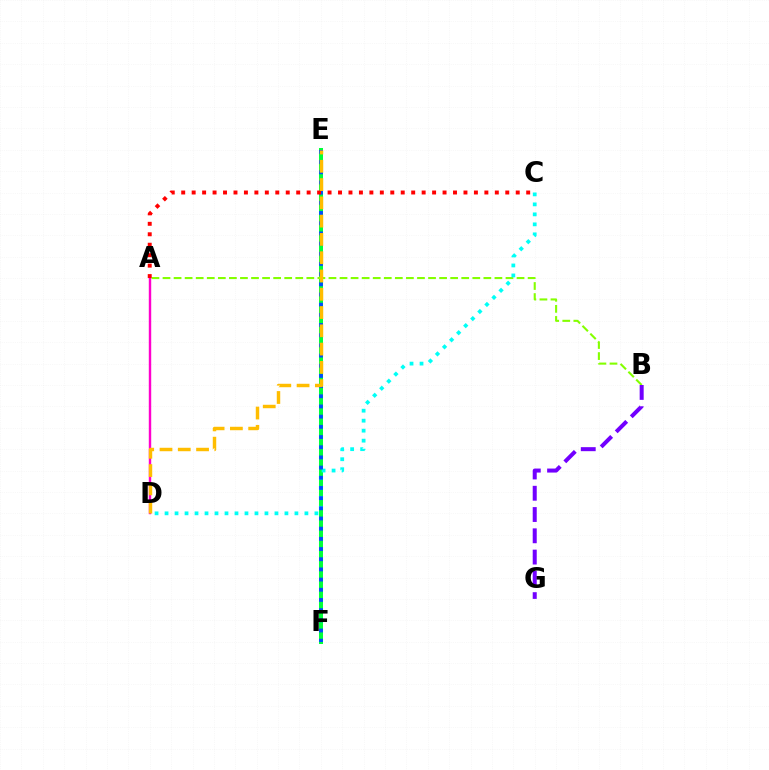{('A', 'D'): [{'color': '#ff00cf', 'line_style': 'solid', 'thickness': 1.75}], ('E', 'F'): [{'color': '#00ff39', 'line_style': 'solid', 'thickness': 2.89}, {'color': '#004bff', 'line_style': 'dotted', 'thickness': 2.77}], ('A', 'B'): [{'color': '#84ff00', 'line_style': 'dashed', 'thickness': 1.5}], ('C', 'D'): [{'color': '#00fff6', 'line_style': 'dotted', 'thickness': 2.71}], ('B', 'G'): [{'color': '#7200ff', 'line_style': 'dashed', 'thickness': 2.89}], ('A', 'C'): [{'color': '#ff0000', 'line_style': 'dotted', 'thickness': 2.84}], ('D', 'E'): [{'color': '#ffbd00', 'line_style': 'dashed', 'thickness': 2.48}]}